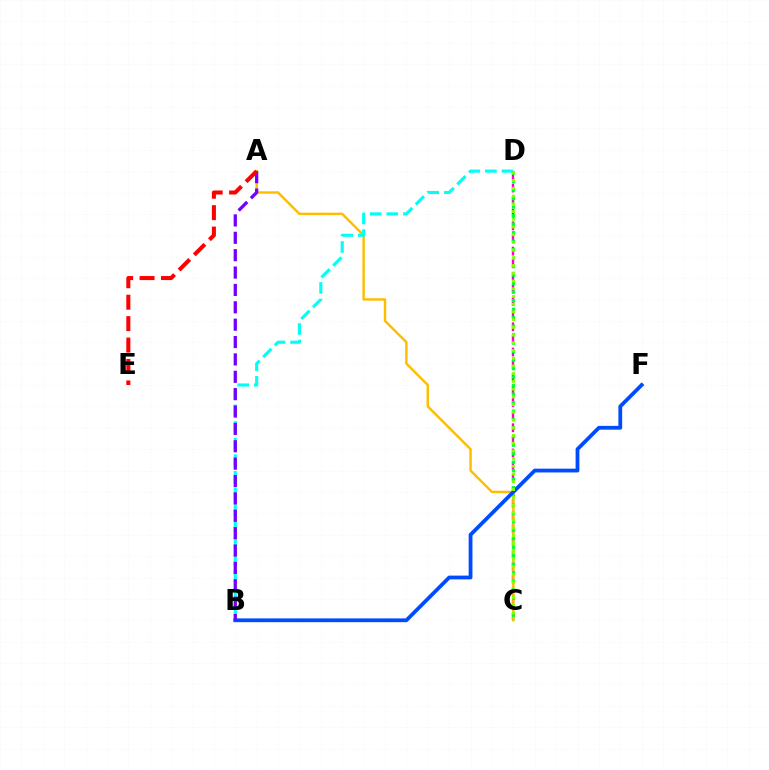{('C', 'D'): [{'color': '#ff00cf', 'line_style': 'dashed', 'thickness': 1.71}, {'color': '#00ff39', 'line_style': 'dotted', 'thickness': 2.31}, {'color': '#84ff00', 'line_style': 'dotted', 'thickness': 2.1}], ('A', 'C'): [{'color': '#ffbd00', 'line_style': 'solid', 'thickness': 1.76}], ('B', 'F'): [{'color': '#004bff', 'line_style': 'solid', 'thickness': 2.73}], ('B', 'D'): [{'color': '#00fff6', 'line_style': 'dashed', 'thickness': 2.26}], ('A', 'B'): [{'color': '#7200ff', 'line_style': 'dashed', 'thickness': 2.36}], ('A', 'E'): [{'color': '#ff0000', 'line_style': 'dashed', 'thickness': 2.91}]}